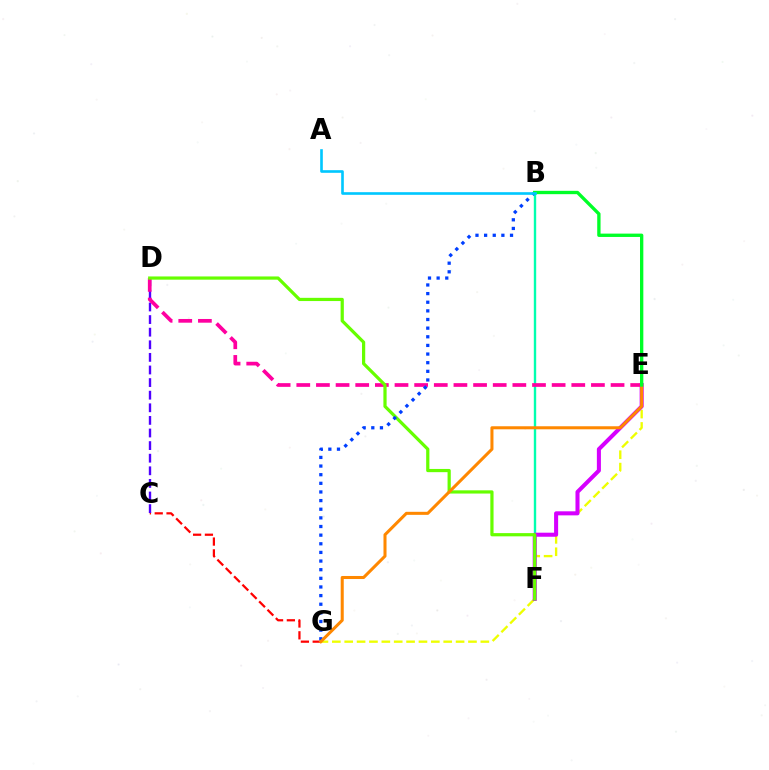{('E', 'G'): [{'color': '#eeff00', 'line_style': 'dashed', 'thickness': 1.68}, {'color': '#ff8800', 'line_style': 'solid', 'thickness': 2.19}], ('C', 'G'): [{'color': '#ff0000', 'line_style': 'dashed', 'thickness': 1.6}], ('B', 'F'): [{'color': '#00ffaf', 'line_style': 'solid', 'thickness': 1.71}], ('E', 'F'): [{'color': '#d600ff', 'line_style': 'solid', 'thickness': 2.91}], ('C', 'D'): [{'color': '#4f00ff', 'line_style': 'dashed', 'thickness': 1.71}], ('D', 'E'): [{'color': '#ff00a0', 'line_style': 'dashed', 'thickness': 2.67}], ('D', 'F'): [{'color': '#66ff00', 'line_style': 'solid', 'thickness': 2.32}], ('B', 'G'): [{'color': '#003fff', 'line_style': 'dotted', 'thickness': 2.35}], ('B', 'E'): [{'color': '#00ff27', 'line_style': 'solid', 'thickness': 2.4}], ('A', 'B'): [{'color': '#00c7ff', 'line_style': 'solid', 'thickness': 1.9}]}